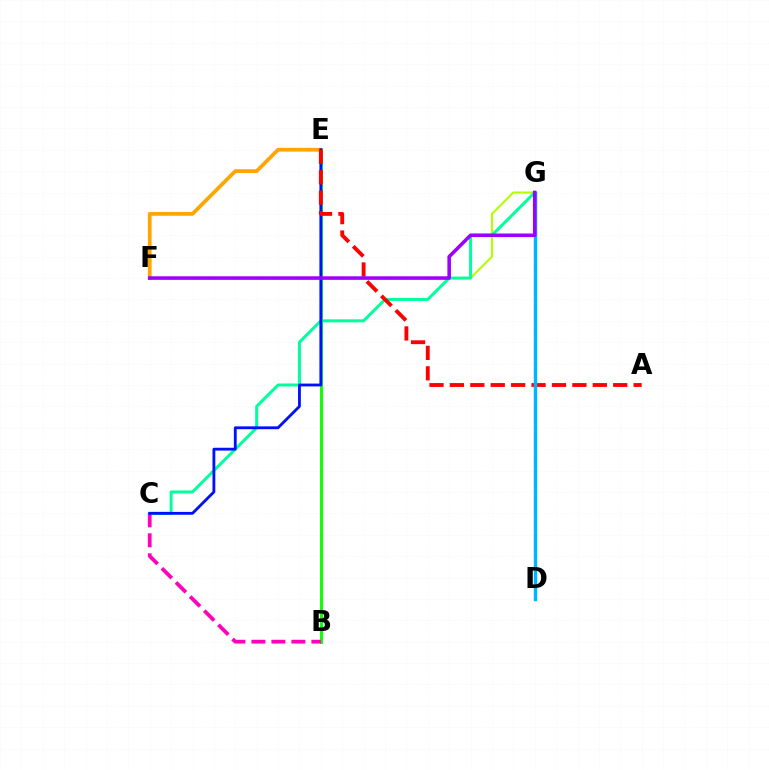{('E', 'F'): [{'color': '#ffa500', 'line_style': 'solid', 'thickness': 2.69}], ('B', 'E'): [{'color': '#08ff00', 'line_style': 'solid', 'thickness': 2.09}], ('F', 'G'): [{'color': '#b3ff00', 'line_style': 'solid', 'thickness': 1.5}, {'color': '#9b00ff', 'line_style': 'solid', 'thickness': 2.57}], ('C', 'G'): [{'color': '#00ff9d', 'line_style': 'solid', 'thickness': 2.15}], ('B', 'C'): [{'color': '#ff00bd', 'line_style': 'dashed', 'thickness': 2.72}], ('C', 'E'): [{'color': '#0010ff', 'line_style': 'solid', 'thickness': 2.04}], ('A', 'E'): [{'color': '#ff0000', 'line_style': 'dashed', 'thickness': 2.77}], ('D', 'G'): [{'color': '#00b5ff', 'line_style': 'solid', 'thickness': 2.46}]}